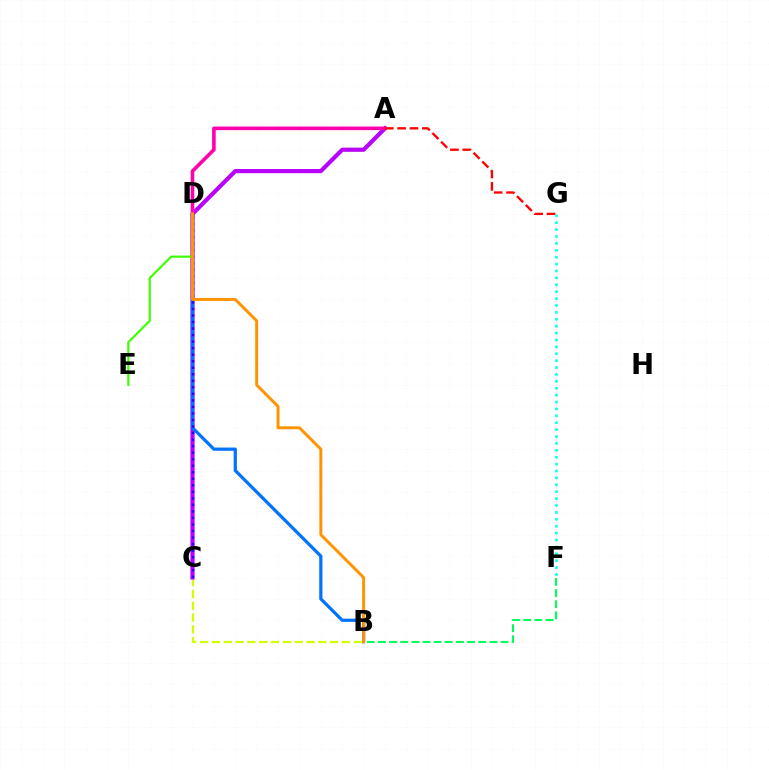{('B', 'C'): [{'color': '#d1ff00', 'line_style': 'dashed', 'thickness': 1.61}], ('A', 'C'): [{'color': '#b900ff', 'line_style': 'solid', 'thickness': 2.98}], ('B', 'D'): [{'color': '#0074ff', 'line_style': 'solid', 'thickness': 2.32}, {'color': '#ff9400', 'line_style': 'solid', 'thickness': 2.13}], ('A', 'D'): [{'color': '#ff00ac', 'line_style': 'solid', 'thickness': 2.59}], ('F', 'G'): [{'color': '#00fff6', 'line_style': 'dotted', 'thickness': 1.87}], ('D', 'E'): [{'color': '#3dff00', 'line_style': 'solid', 'thickness': 1.56}], ('C', 'D'): [{'color': '#2500ff', 'line_style': 'dotted', 'thickness': 1.77}], ('A', 'G'): [{'color': '#ff0000', 'line_style': 'dashed', 'thickness': 1.68}], ('B', 'F'): [{'color': '#00ff5c', 'line_style': 'dashed', 'thickness': 1.52}]}